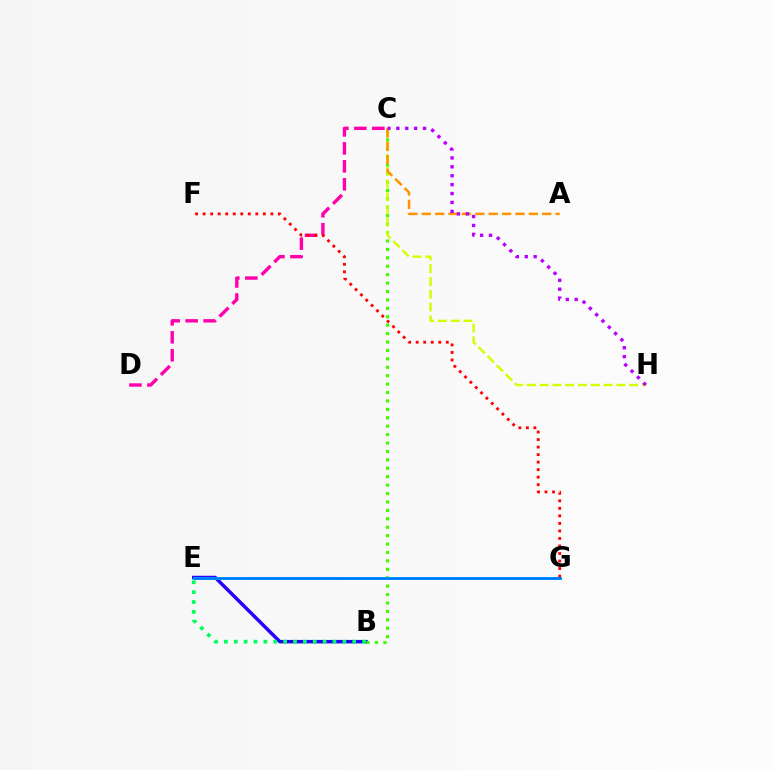{('B', 'E'): [{'color': '#2500ff', 'line_style': 'solid', 'thickness': 2.51}, {'color': '#00ff5c', 'line_style': 'dotted', 'thickness': 2.68}], ('B', 'C'): [{'color': '#3dff00', 'line_style': 'dotted', 'thickness': 2.29}], ('C', 'D'): [{'color': '#ff00ac', 'line_style': 'dashed', 'thickness': 2.44}], ('C', 'H'): [{'color': '#d1ff00', 'line_style': 'dashed', 'thickness': 1.74}, {'color': '#b900ff', 'line_style': 'dotted', 'thickness': 2.42}], ('E', 'G'): [{'color': '#00fff6', 'line_style': 'solid', 'thickness': 2.11}, {'color': '#0074ff', 'line_style': 'solid', 'thickness': 1.89}], ('A', 'C'): [{'color': '#ff9400', 'line_style': 'dashed', 'thickness': 1.82}], ('F', 'G'): [{'color': '#ff0000', 'line_style': 'dotted', 'thickness': 2.05}]}